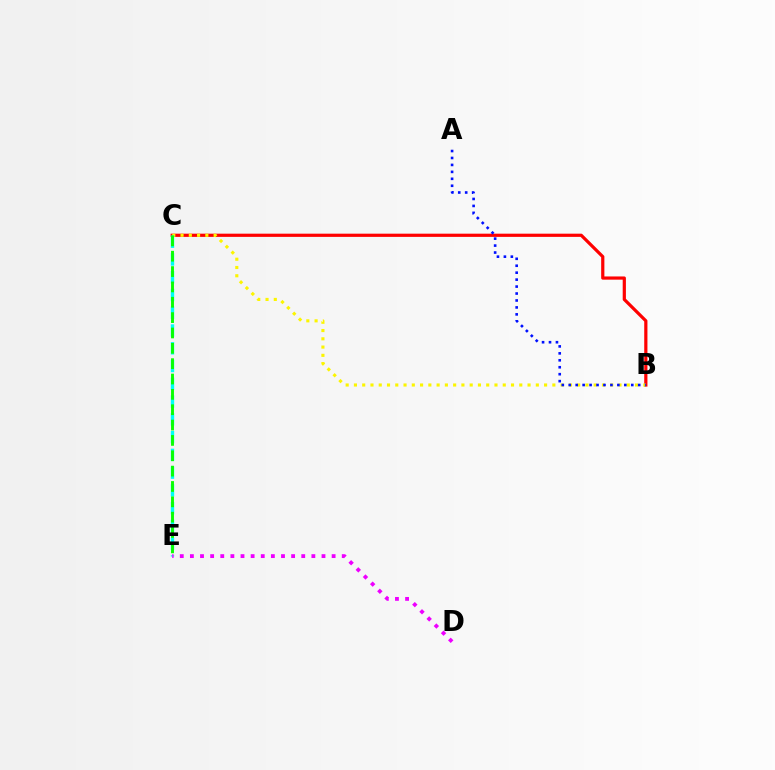{('B', 'C'): [{'color': '#ff0000', 'line_style': 'solid', 'thickness': 2.31}, {'color': '#fcf500', 'line_style': 'dotted', 'thickness': 2.25}], ('C', 'E'): [{'color': '#00fff6', 'line_style': 'dashed', 'thickness': 2.41}, {'color': '#08ff00', 'line_style': 'dashed', 'thickness': 2.09}], ('A', 'B'): [{'color': '#0010ff', 'line_style': 'dotted', 'thickness': 1.89}], ('D', 'E'): [{'color': '#ee00ff', 'line_style': 'dotted', 'thickness': 2.75}]}